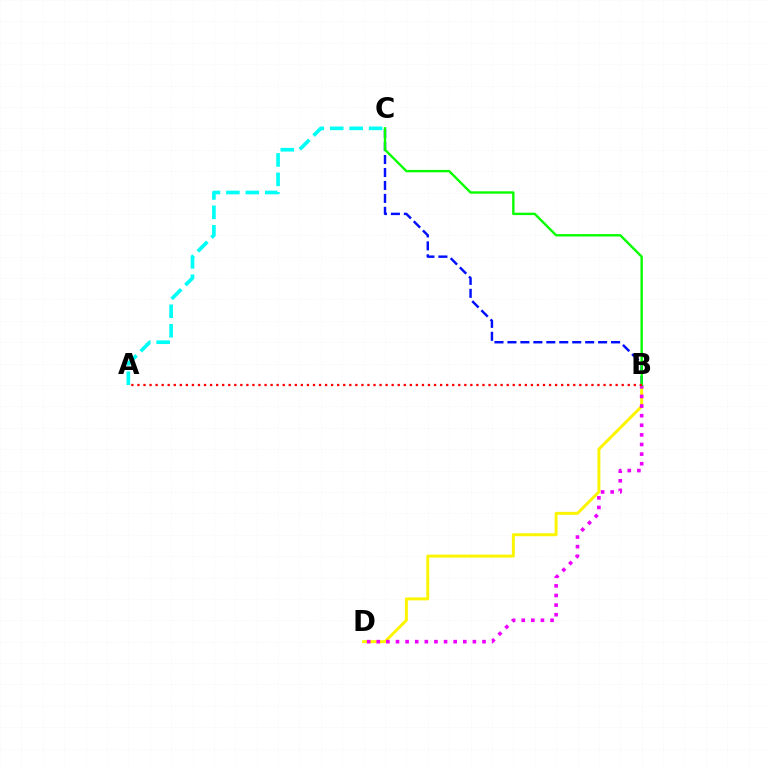{('B', 'C'): [{'color': '#0010ff', 'line_style': 'dashed', 'thickness': 1.76}, {'color': '#08ff00', 'line_style': 'solid', 'thickness': 1.72}], ('B', 'D'): [{'color': '#fcf500', 'line_style': 'solid', 'thickness': 2.12}, {'color': '#ee00ff', 'line_style': 'dotted', 'thickness': 2.61}], ('A', 'C'): [{'color': '#00fff6', 'line_style': 'dashed', 'thickness': 2.64}], ('A', 'B'): [{'color': '#ff0000', 'line_style': 'dotted', 'thickness': 1.64}]}